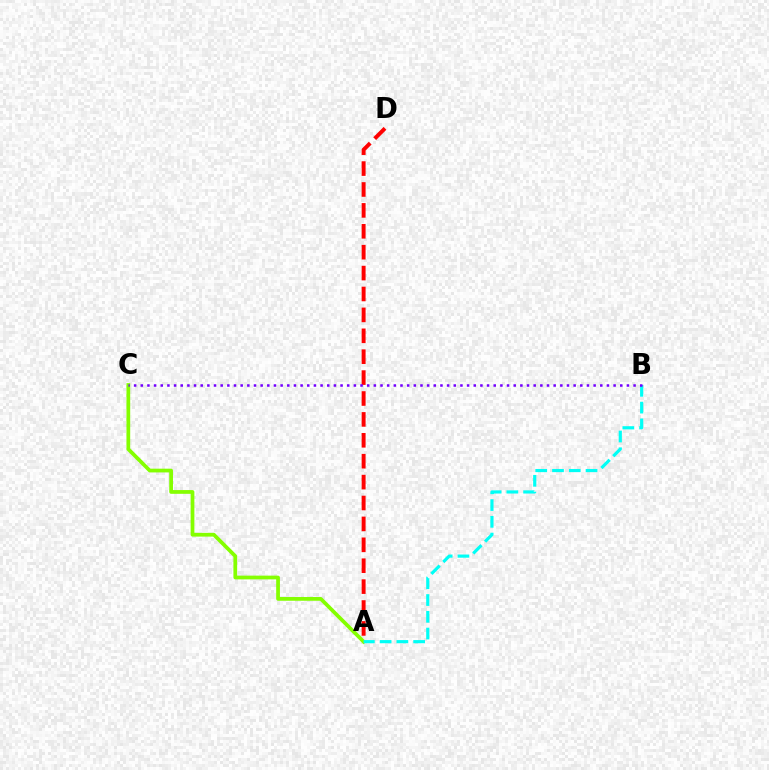{('A', 'C'): [{'color': '#84ff00', 'line_style': 'solid', 'thickness': 2.69}], ('A', 'D'): [{'color': '#ff0000', 'line_style': 'dashed', 'thickness': 2.84}], ('A', 'B'): [{'color': '#00fff6', 'line_style': 'dashed', 'thickness': 2.28}], ('B', 'C'): [{'color': '#7200ff', 'line_style': 'dotted', 'thickness': 1.81}]}